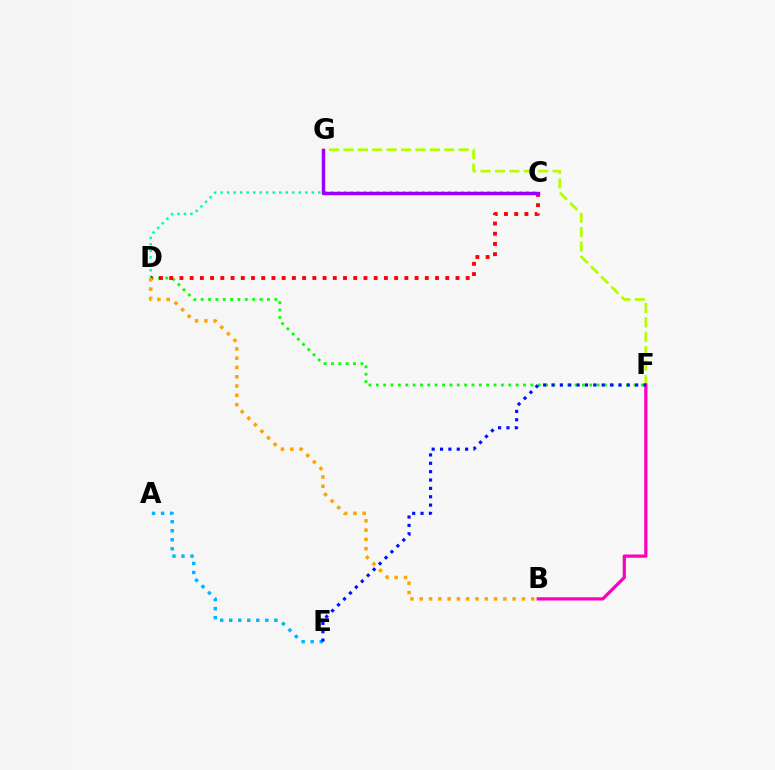{('C', 'D'): [{'color': '#00ff9d', 'line_style': 'dotted', 'thickness': 1.77}, {'color': '#ff0000', 'line_style': 'dotted', 'thickness': 2.78}], ('D', 'F'): [{'color': '#08ff00', 'line_style': 'dotted', 'thickness': 2.0}], ('F', 'G'): [{'color': '#b3ff00', 'line_style': 'dashed', 'thickness': 1.96}], ('A', 'E'): [{'color': '#00b5ff', 'line_style': 'dotted', 'thickness': 2.45}], ('B', 'F'): [{'color': '#ff00bd', 'line_style': 'solid', 'thickness': 2.34}], ('B', 'D'): [{'color': '#ffa500', 'line_style': 'dotted', 'thickness': 2.52}], ('E', 'F'): [{'color': '#0010ff', 'line_style': 'dotted', 'thickness': 2.27}], ('C', 'G'): [{'color': '#9b00ff', 'line_style': 'solid', 'thickness': 2.49}]}